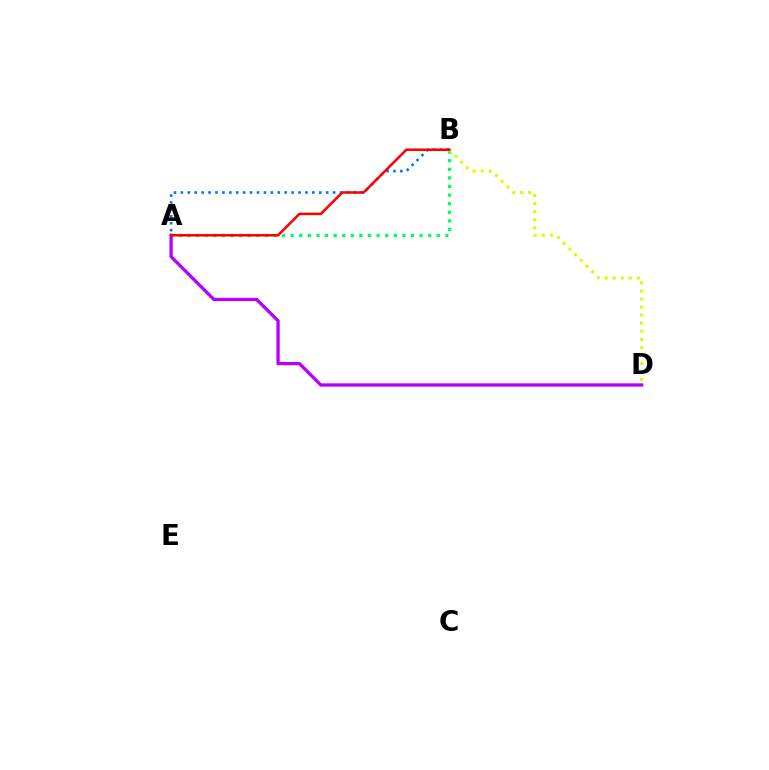{('A', 'B'): [{'color': '#00ff5c', 'line_style': 'dotted', 'thickness': 2.34}, {'color': '#0074ff', 'line_style': 'dotted', 'thickness': 1.88}, {'color': '#ff0000', 'line_style': 'solid', 'thickness': 1.83}], ('A', 'D'): [{'color': '#b900ff', 'line_style': 'solid', 'thickness': 2.38}], ('B', 'D'): [{'color': '#d1ff00', 'line_style': 'dotted', 'thickness': 2.19}]}